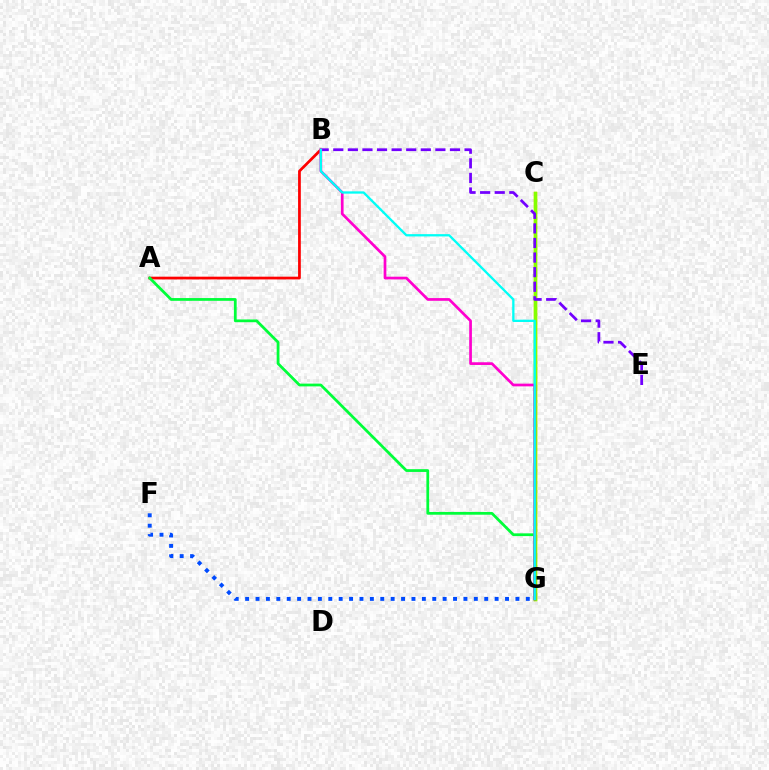{('C', 'G'): [{'color': '#ffbd00', 'line_style': 'solid', 'thickness': 2.45}, {'color': '#84ff00', 'line_style': 'solid', 'thickness': 2.49}], ('A', 'B'): [{'color': '#ff0000', 'line_style': 'solid', 'thickness': 1.98}], ('A', 'G'): [{'color': '#00ff39', 'line_style': 'solid', 'thickness': 1.99}], ('B', 'E'): [{'color': '#7200ff', 'line_style': 'dashed', 'thickness': 1.98}], ('B', 'G'): [{'color': '#ff00cf', 'line_style': 'solid', 'thickness': 1.95}, {'color': '#00fff6', 'line_style': 'solid', 'thickness': 1.65}], ('F', 'G'): [{'color': '#004bff', 'line_style': 'dotted', 'thickness': 2.82}]}